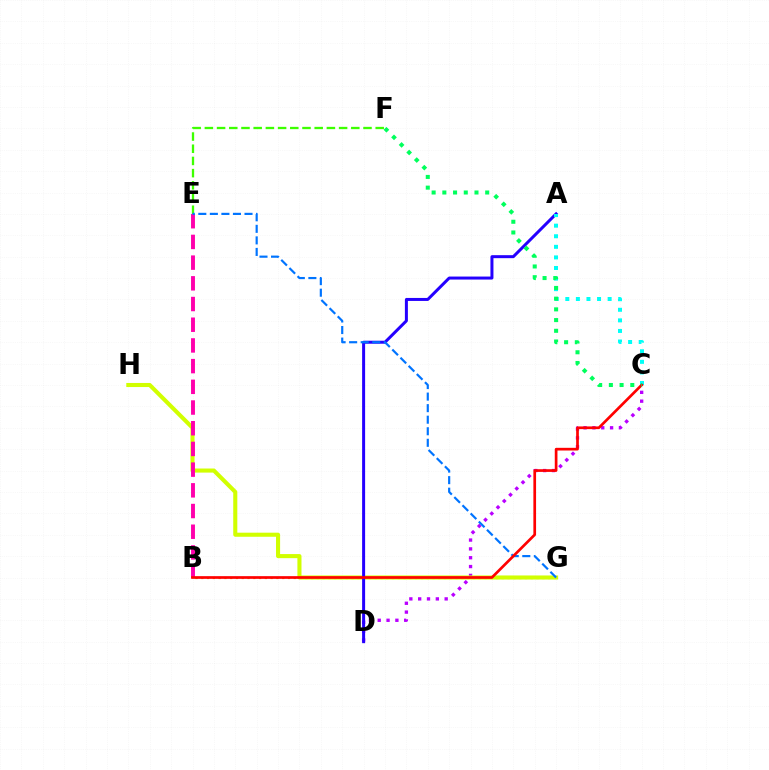{('C', 'D'): [{'color': '#b900ff', 'line_style': 'dotted', 'thickness': 2.4}], ('B', 'G'): [{'color': '#ff9400', 'line_style': 'dotted', 'thickness': 1.57}], ('E', 'F'): [{'color': '#3dff00', 'line_style': 'dashed', 'thickness': 1.66}], ('G', 'H'): [{'color': '#d1ff00', 'line_style': 'solid', 'thickness': 2.94}], ('A', 'D'): [{'color': '#2500ff', 'line_style': 'solid', 'thickness': 2.16}], ('B', 'E'): [{'color': '#ff00ac', 'line_style': 'dashed', 'thickness': 2.81}], ('A', 'C'): [{'color': '#00fff6', 'line_style': 'dotted', 'thickness': 2.87}], ('E', 'G'): [{'color': '#0074ff', 'line_style': 'dashed', 'thickness': 1.57}], ('B', 'C'): [{'color': '#ff0000', 'line_style': 'solid', 'thickness': 1.94}], ('C', 'F'): [{'color': '#00ff5c', 'line_style': 'dotted', 'thickness': 2.91}]}